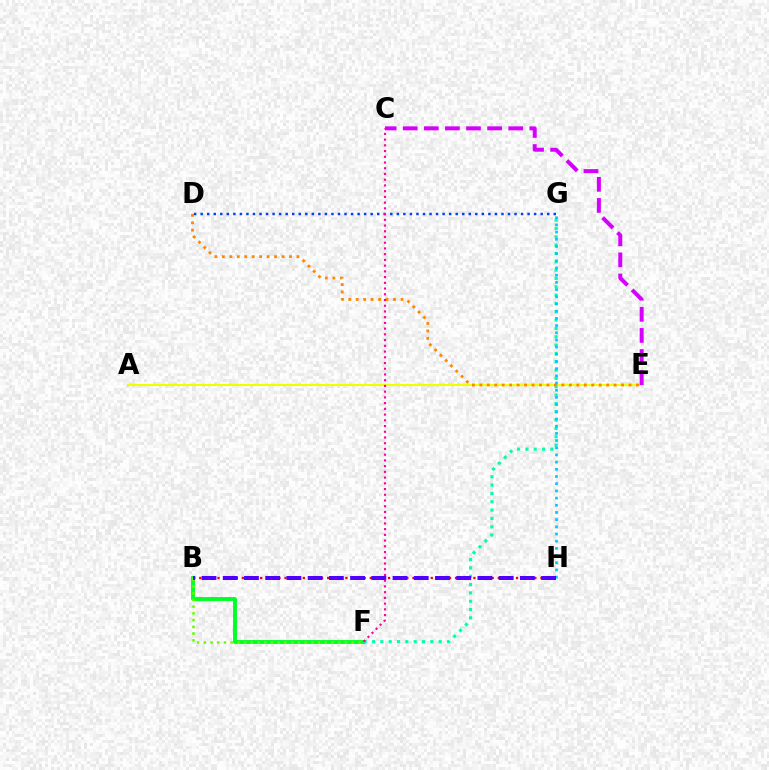{('A', 'E'): [{'color': '#eeff00', 'line_style': 'solid', 'thickness': 1.53}], ('B', 'H'): [{'color': '#ff0000', 'line_style': 'dotted', 'thickness': 1.66}, {'color': '#4f00ff', 'line_style': 'dashed', 'thickness': 2.88}], ('B', 'F'): [{'color': '#00ff27', 'line_style': 'solid', 'thickness': 2.79}, {'color': '#66ff00', 'line_style': 'dotted', 'thickness': 1.83}], ('F', 'G'): [{'color': '#00ffaf', 'line_style': 'dotted', 'thickness': 2.26}], ('D', 'E'): [{'color': '#ff8800', 'line_style': 'dotted', 'thickness': 2.03}], ('D', 'G'): [{'color': '#003fff', 'line_style': 'dotted', 'thickness': 1.78}], ('G', 'H'): [{'color': '#00c7ff', 'line_style': 'dotted', 'thickness': 1.95}], ('C', 'E'): [{'color': '#d600ff', 'line_style': 'dashed', 'thickness': 2.87}], ('C', 'F'): [{'color': '#ff00a0', 'line_style': 'dotted', 'thickness': 1.56}]}